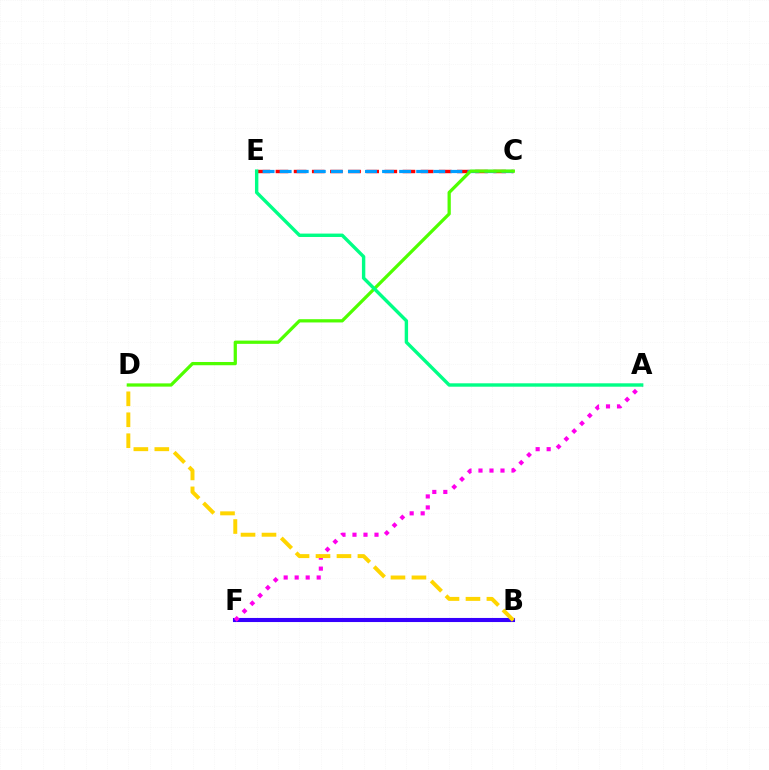{('B', 'F'): [{'color': '#3700ff', 'line_style': 'solid', 'thickness': 2.94}], ('C', 'E'): [{'color': '#ff0000', 'line_style': 'dashed', 'thickness': 2.46}, {'color': '#009eff', 'line_style': 'dashed', 'thickness': 2.32}], ('A', 'F'): [{'color': '#ff00ed', 'line_style': 'dotted', 'thickness': 2.99}], ('B', 'D'): [{'color': '#ffd500', 'line_style': 'dashed', 'thickness': 2.85}], ('C', 'D'): [{'color': '#4fff00', 'line_style': 'solid', 'thickness': 2.34}], ('A', 'E'): [{'color': '#00ff86', 'line_style': 'solid', 'thickness': 2.45}]}